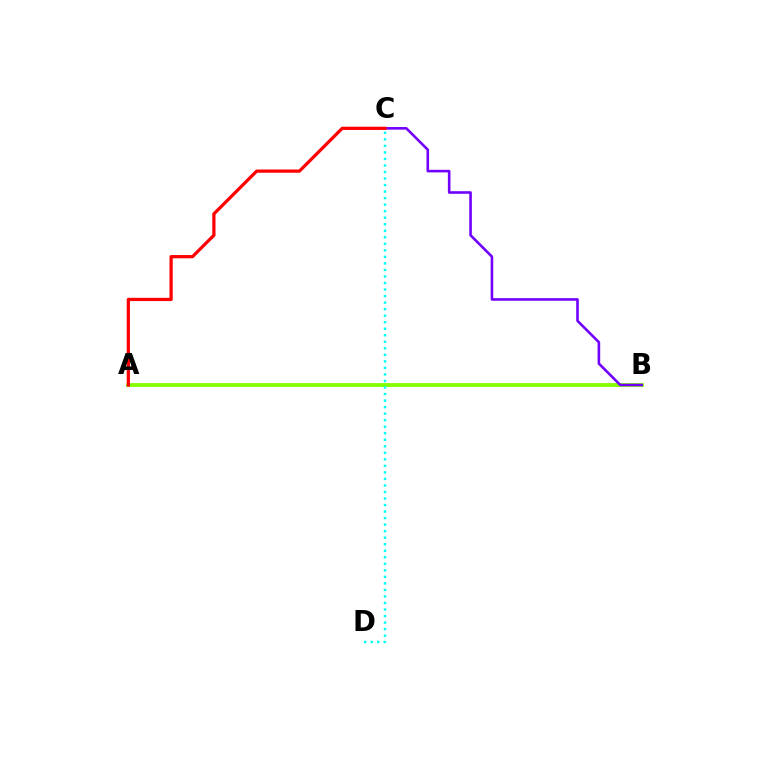{('A', 'B'): [{'color': '#84ff00', 'line_style': 'solid', 'thickness': 2.76}], ('C', 'D'): [{'color': '#00fff6', 'line_style': 'dotted', 'thickness': 1.77}], ('B', 'C'): [{'color': '#7200ff', 'line_style': 'solid', 'thickness': 1.87}], ('A', 'C'): [{'color': '#ff0000', 'line_style': 'solid', 'thickness': 2.33}]}